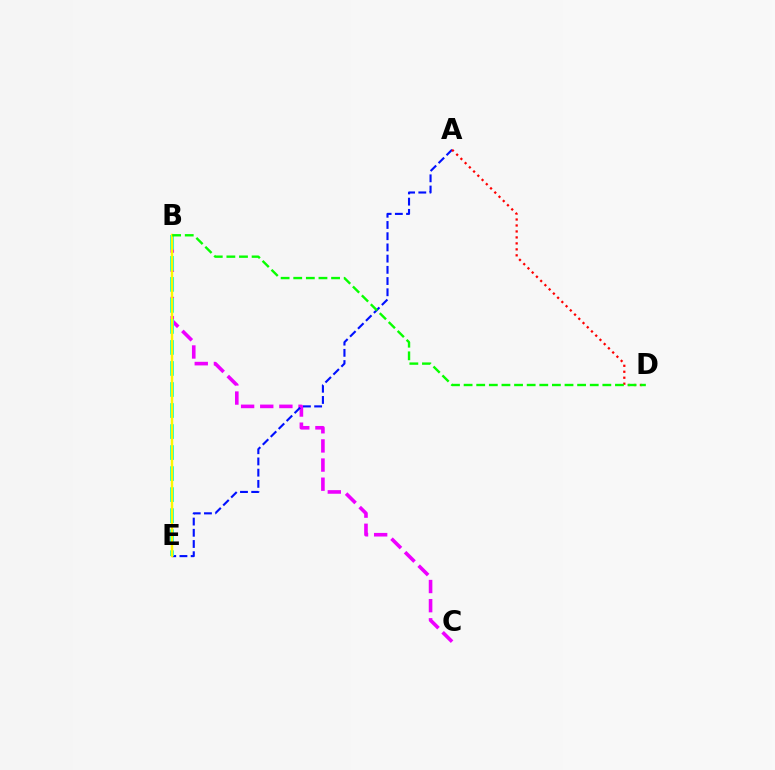{('B', 'C'): [{'color': '#ee00ff', 'line_style': 'dashed', 'thickness': 2.6}], ('A', 'E'): [{'color': '#0010ff', 'line_style': 'dashed', 'thickness': 1.52}], ('B', 'E'): [{'color': '#00fff6', 'line_style': 'dashed', 'thickness': 2.86}, {'color': '#fcf500', 'line_style': 'solid', 'thickness': 1.77}], ('A', 'D'): [{'color': '#ff0000', 'line_style': 'dotted', 'thickness': 1.62}], ('B', 'D'): [{'color': '#08ff00', 'line_style': 'dashed', 'thickness': 1.71}]}